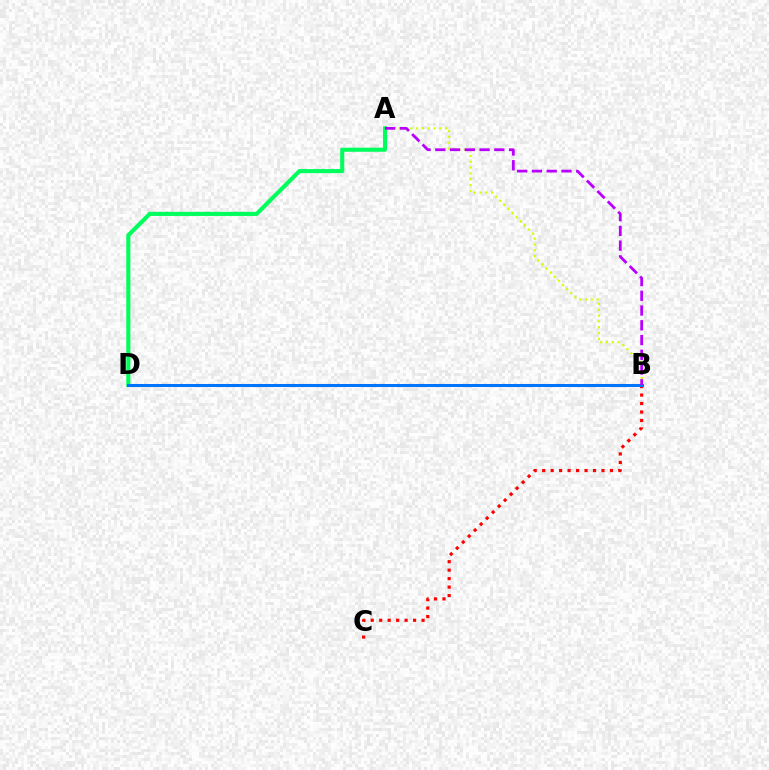{('A', 'B'): [{'color': '#d1ff00', 'line_style': 'dotted', 'thickness': 1.58}, {'color': '#b900ff', 'line_style': 'dashed', 'thickness': 2.0}], ('B', 'C'): [{'color': '#ff0000', 'line_style': 'dotted', 'thickness': 2.3}], ('A', 'D'): [{'color': '#00ff5c', 'line_style': 'solid', 'thickness': 2.96}], ('B', 'D'): [{'color': '#0074ff', 'line_style': 'solid', 'thickness': 2.18}]}